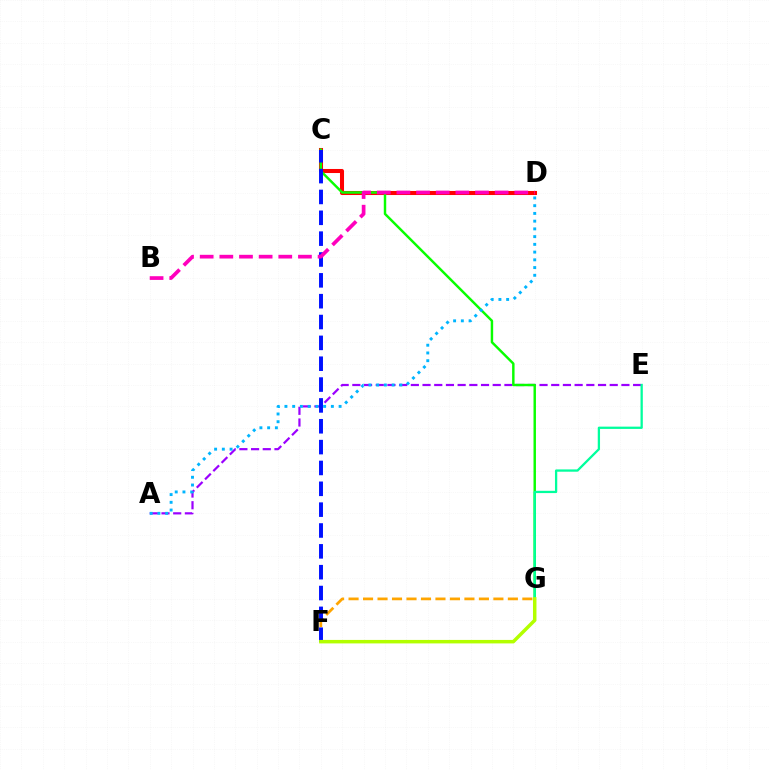{('C', 'D'): [{'color': '#ff0000', 'line_style': 'solid', 'thickness': 2.91}], ('F', 'G'): [{'color': '#ffa500', 'line_style': 'dashed', 'thickness': 1.97}, {'color': '#b3ff00', 'line_style': 'solid', 'thickness': 2.51}], ('A', 'E'): [{'color': '#9b00ff', 'line_style': 'dashed', 'thickness': 1.59}], ('C', 'G'): [{'color': '#08ff00', 'line_style': 'solid', 'thickness': 1.76}], ('E', 'G'): [{'color': '#00ff9d', 'line_style': 'solid', 'thickness': 1.64}], ('C', 'F'): [{'color': '#0010ff', 'line_style': 'dashed', 'thickness': 2.83}], ('B', 'D'): [{'color': '#ff00bd', 'line_style': 'dashed', 'thickness': 2.67}], ('A', 'D'): [{'color': '#00b5ff', 'line_style': 'dotted', 'thickness': 2.1}]}